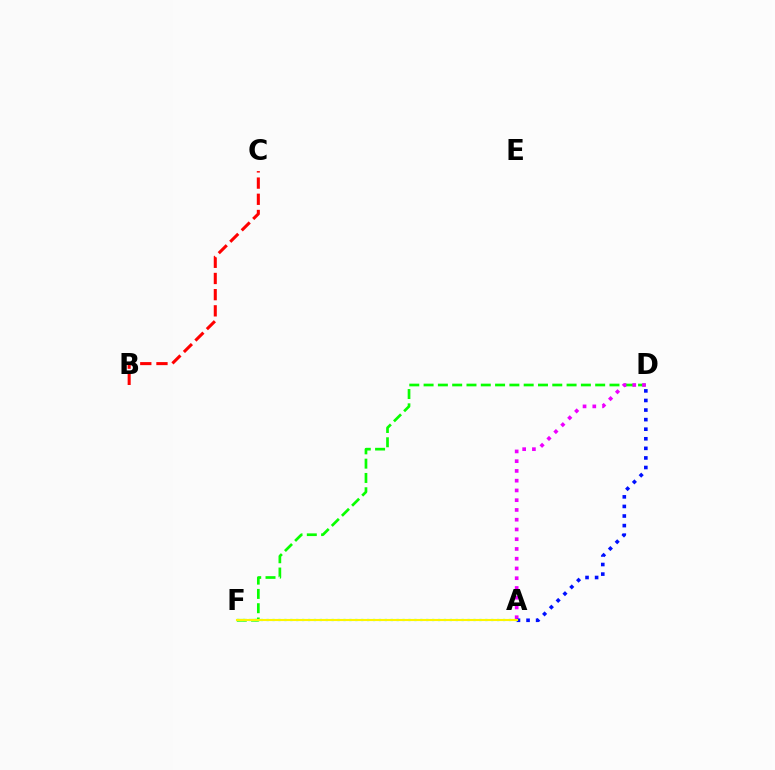{('A', 'F'): [{'color': '#00fff6', 'line_style': 'dotted', 'thickness': 1.61}, {'color': '#fcf500', 'line_style': 'solid', 'thickness': 1.52}], ('D', 'F'): [{'color': '#08ff00', 'line_style': 'dashed', 'thickness': 1.94}], ('A', 'D'): [{'color': '#ee00ff', 'line_style': 'dotted', 'thickness': 2.65}, {'color': '#0010ff', 'line_style': 'dotted', 'thickness': 2.6}], ('B', 'C'): [{'color': '#ff0000', 'line_style': 'dashed', 'thickness': 2.2}]}